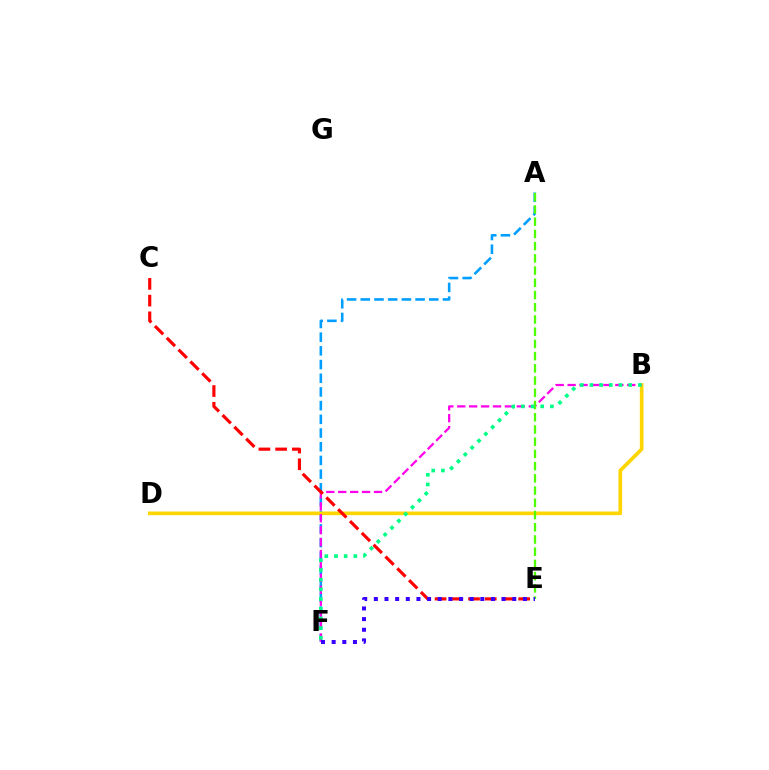{('A', 'F'): [{'color': '#009eff', 'line_style': 'dashed', 'thickness': 1.86}], ('B', 'D'): [{'color': '#ffd500', 'line_style': 'solid', 'thickness': 2.63}], ('B', 'F'): [{'color': '#ff00ed', 'line_style': 'dashed', 'thickness': 1.62}, {'color': '#00ff86', 'line_style': 'dotted', 'thickness': 2.63}], ('A', 'E'): [{'color': '#4fff00', 'line_style': 'dashed', 'thickness': 1.66}], ('C', 'E'): [{'color': '#ff0000', 'line_style': 'dashed', 'thickness': 2.27}], ('E', 'F'): [{'color': '#3700ff', 'line_style': 'dotted', 'thickness': 2.89}]}